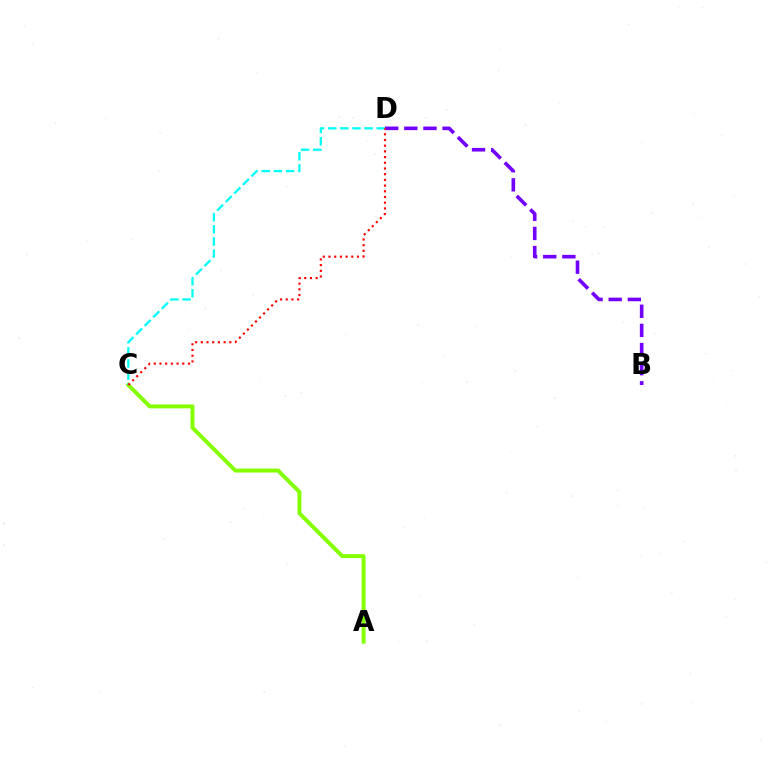{('A', 'C'): [{'color': '#84ff00', 'line_style': 'solid', 'thickness': 2.85}], ('B', 'D'): [{'color': '#7200ff', 'line_style': 'dashed', 'thickness': 2.6}], ('C', 'D'): [{'color': '#00fff6', 'line_style': 'dashed', 'thickness': 1.65}, {'color': '#ff0000', 'line_style': 'dotted', 'thickness': 1.55}]}